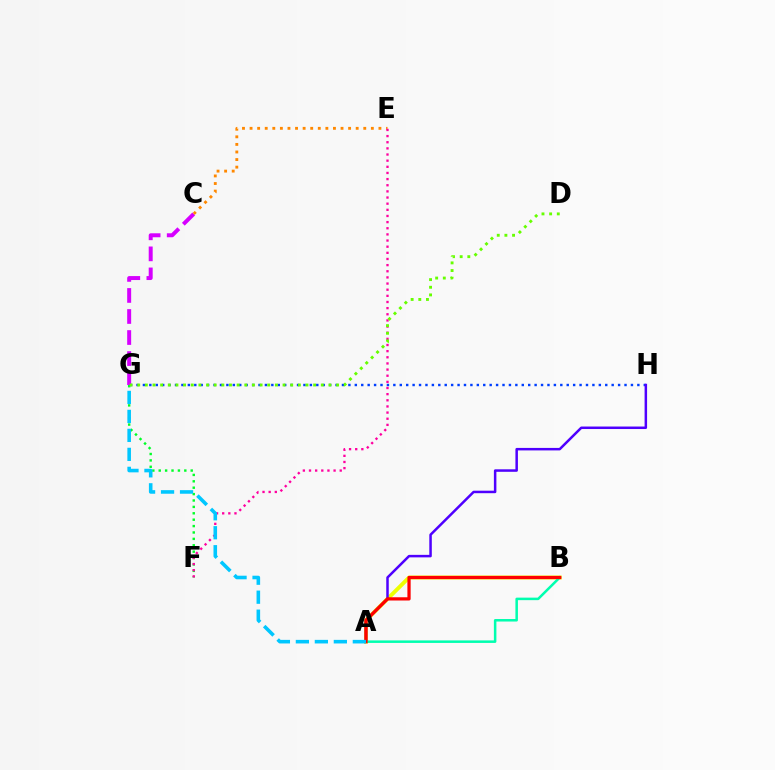{('G', 'H'): [{'color': '#003fff', 'line_style': 'dotted', 'thickness': 1.74}], ('C', 'G'): [{'color': '#d600ff', 'line_style': 'dashed', 'thickness': 2.86}], ('A', 'B'): [{'color': '#eeff00', 'line_style': 'solid', 'thickness': 2.81}, {'color': '#00ffaf', 'line_style': 'solid', 'thickness': 1.81}, {'color': '#ff0000', 'line_style': 'solid', 'thickness': 2.33}], ('A', 'H'): [{'color': '#4f00ff', 'line_style': 'solid', 'thickness': 1.8}], ('C', 'E'): [{'color': '#ff8800', 'line_style': 'dotted', 'thickness': 2.06}], ('F', 'G'): [{'color': '#00ff27', 'line_style': 'dotted', 'thickness': 1.74}], ('E', 'F'): [{'color': '#ff00a0', 'line_style': 'dotted', 'thickness': 1.67}], ('D', 'G'): [{'color': '#66ff00', 'line_style': 'dotted', 'thickness': 2.08}], ('A', 'G'): [{'color': '#00c7ff', 'line_style': 'dashed', 'thickness': 2.58}]}